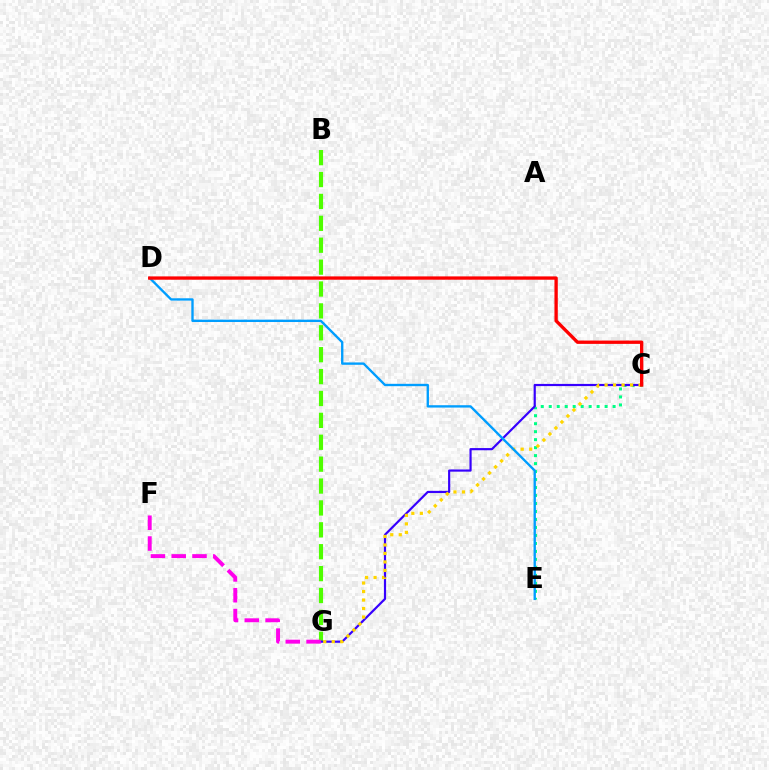{('C', 'E'): [{'color': '#00ff86', 'line_style': 'dotted', 'thickness': 2.17}], ('B', 'G'): [{'color': '#4fff00', 'line_style': 'dashed', 'thickness': 2.97}], ('C', 'G'): [{'color': '#3700ff', 'line_style': 'solid', 'thickness': 1.57}, {'color': '#ffd500', 'line_style': 'dotted', 'thickness': 2.31}], ('D', 'E'): [{'color': '#009eff', 'line_style': 'solid', 'thickness': 1.7}], ('F', 'G'): [{'color': '#ff00ed', 'line_style': 'dashed', 'thickness': 2.82}], ('C', 'D'): [{'color': '#ff0000', 'line_style': 'solid', 'thickness': 2.39}]}